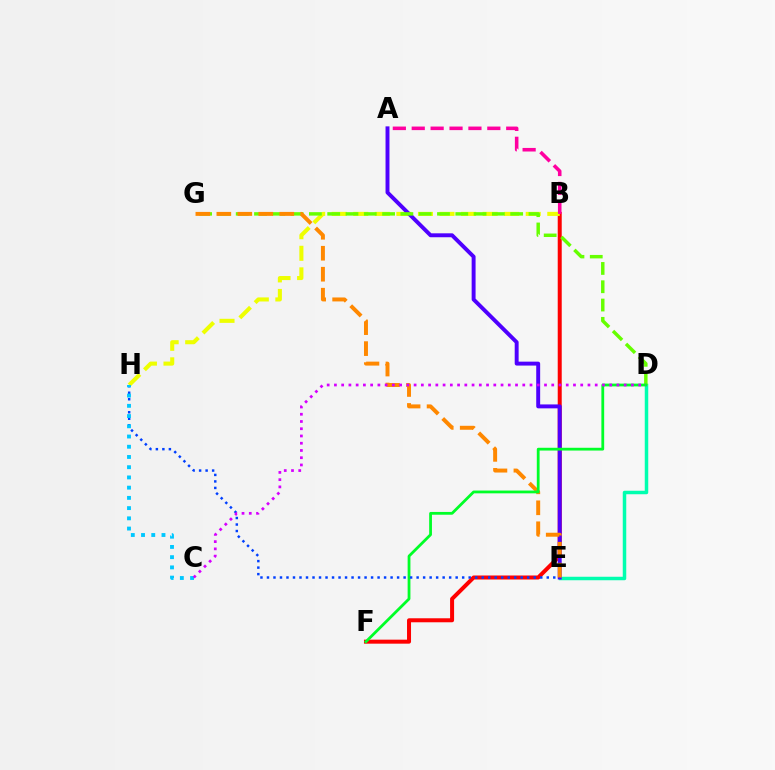{('D', 'E'): [{'color': '#00ffaf', 'line_style': 'solid', 'thickness': 2.51}], ('B', 'F'): [{'color': '#ff0000', 'line_style': 'solid', 'thickness': 2.88}], ('B', 'H'): [{'color': '#eeff00', 'line_style': 'dashed', 'thickness': 2.93}], ('A', 'E'): [{'color': '#4f00ff', 'line_style': 'solid', 'thickness': 2.83}], ('D', 'G'): [{'color': '#66ff00', 'line_style': 'dashed', 'thickness': 2.49}], ('A', 'B'): [{'color': '#ff00a0', 'line_style': 'dashed', 'thickness': 2.57}], ('E', 'G'): [{'color': '#ff8800', 'line_style': 'dashed', 'thickness': 2.85}], ('D', 'F'): [{'color': '#00ff27', 'line_style': 'solid', 'thickness': 2.01}], ('E', 'H'): [{'color': '#003fff', 'line_style': 'dotted', 'thickness': 1.77}], ('C', 'H'): [{'color': '#00c7ff', 'line_style': 'dotted', 'thickness': 2.78}], ('C', 'D'): [{'color': '#d600ff', 'line_style': 'dotted', 'thickness': 1.97}]}